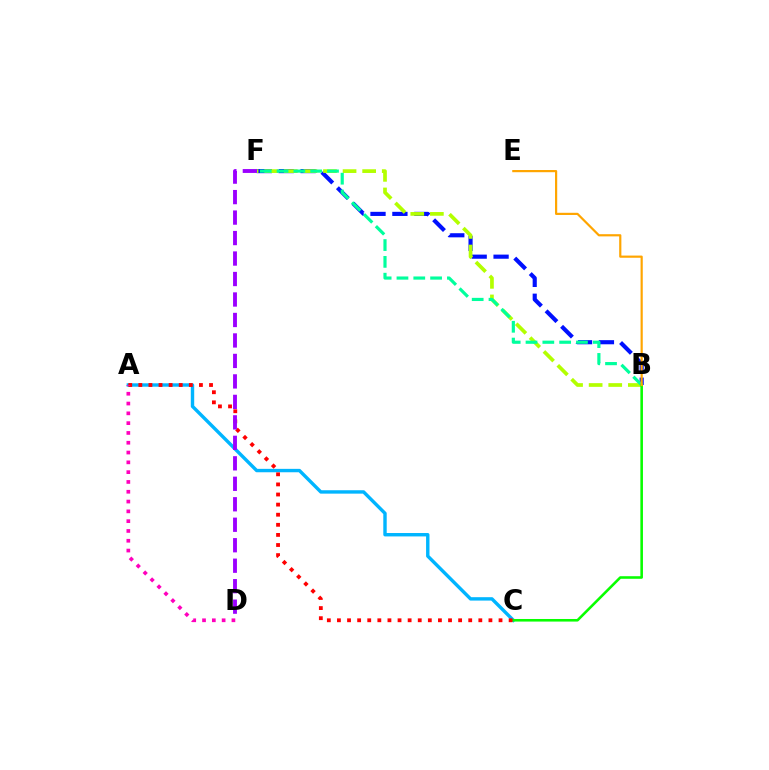{('B', 'F'): [{'color': '#0010ff', 'line_style': 'dashed', 'thickness': 2.98}, {'color': '#b3ff00', 'line_style': 'dashed', 'thickness': 2.66}, {'color': '#00ff9d', 'line_style': 'dashed', 'thickness': 2.28}], ('A', 'C'): [{'color': '#00b5ff', 'line_style': 'solid', 'thickness': 2.45}, {'color': '#ff0000', 'line_style': 'dotted', 'thickness': 2.74}], ('B', 'C'): [{'color': '#08ff00', 'line_style': 'solid', 'thickness': 1.86}], ('A', 'D'): [{'color': '#ff00bd', 'line_style': 'dotted', 'thickness': 2.66}], ('B', 'E'): [{'color': '#ffa500', 'line_style': 'solid', 'thickness': 1.58}], ('D', 'F'): [{'color': '#9b00ff', 'line_style': 'dashed', 'thickness': 2.78}]}